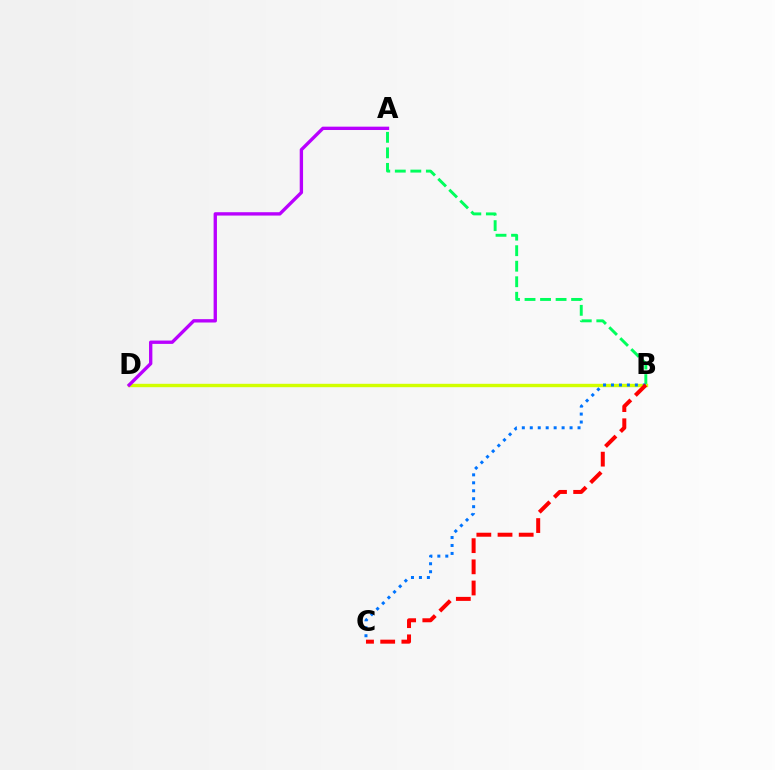{('A', 'B'): [{'color': '#00ff5c', 'line_style': 'dashed', 'thickness': 2.11}], ('B', 'D'): [{'color': '#d1ff00', 'line_style': 'solid', 'thickness': 2.44}], ('B', 'C'): [{'color': '#0074ff', 'line_style': 'dotted', 'thickness': 2.16}, {'color': '#ff0000', 'line_style': 'dashed', 'thickness': 2.88}], ('A', 'D'): [{'color': '#b900ff', 'line_style': 'solid', 'thickness': 2.41}]}